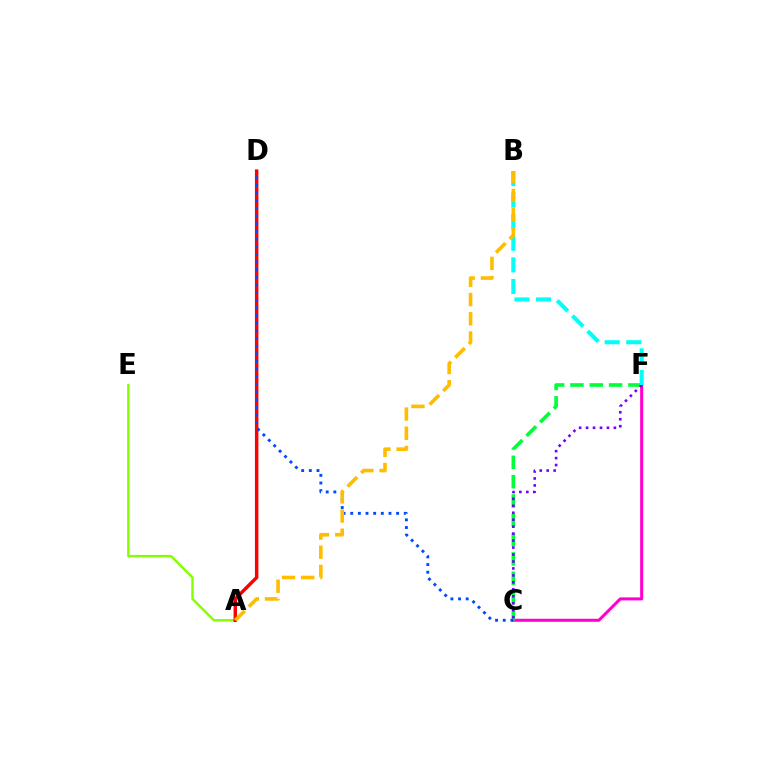{('A', 'E'): [{'color': '#84ff00', 'line_style': 'solid', 'thickness': 1.74}], ('C', 'F'): [{'color': '#ff00cf', 'line_style': 'solid', 'thickness': 2.18}, {'color': '#00ff39', 'line_style': 'dashed', 'thickness': 2.62}, {'color': '#7200ff', 'line_style': 'dotted', 'thickness': 1.89}], ('A', 'D'): [{'color': '#ff0000', 'line_style': 'solid', 'thickness': 2.48}], ('C', 'D'): [{'color': '#004bff', 'line_style': 'dotted', 'thickness': 2.08}], ('B', 'F'): [{'color': '#00fff6', 'line_style': 'dashed', 'thickness': 2.93}], ('A', 'B'): [{'color': '#ffbd00', 'line_style': 'dashed', 'thickness': 2.61}]}